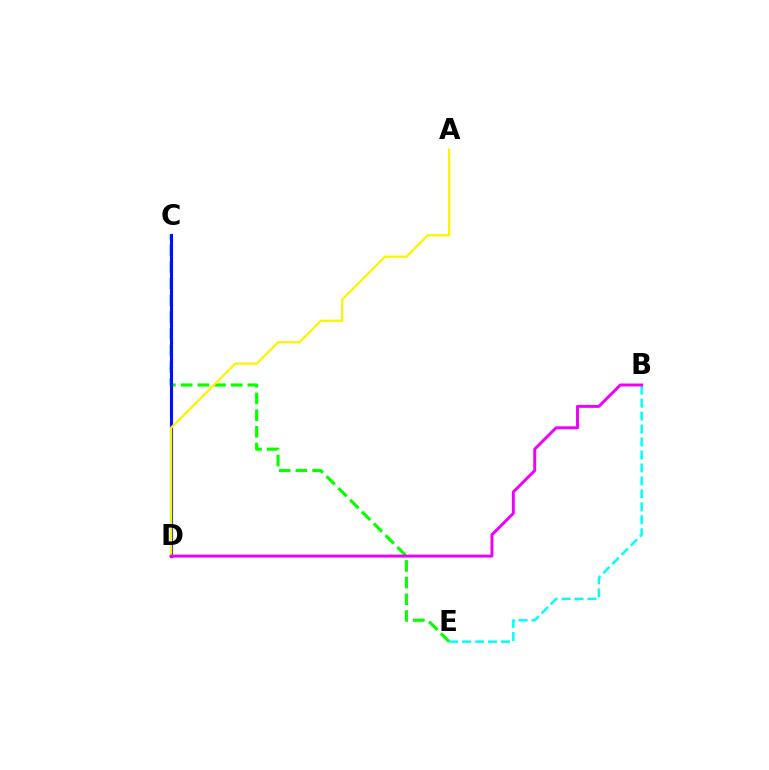{('C', 'D'): [{'color': '#ff0000', 'line_style': 'solid', 'thickness': 1.96}, {'color': '#0010ff', 'line_style': 'solid', 'thickness': 2.24}], ('C', 'E'): [{'color': '#08ff00', 'line_style': 'dashed', 'thickness': 2.27}], ('B', 'E'): [{'color': '#00fff6', 'line_style': 'dashed', 'thickness': 1.76}], ('A', 'D'): [{'color': '#fcf500', 'line_style': 'solid', 'thickness': 1.64}], ('B', 'D'): [{'color': '#ee00ff', 'line_style': 'solid', 'thickness': 2.12}]}